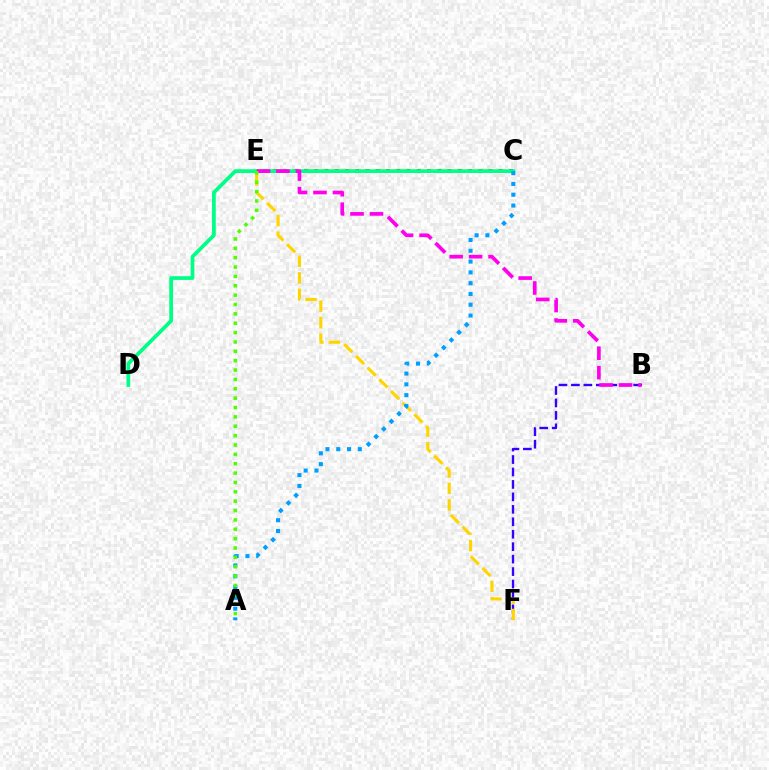{('C', 'E'): [{'color': '#ff0000', 'line_style': 'dotted', 'thickness': 2.79}], ('C', 'D'): [{'color': '#00ff86', 'line_style': 'solid', 'thickness': 2.69}], ('B', 'F'): [{'color': '#3700ff', 'line_style': 'dashed', 'thickness': 1.69}], ('B', 'E'): [{'color': '#ff00ed', 'line_style': 'dashed', 'thickness': 2.65}], ('E', 'F'): [{'color': '#ffd500', 'line_style': 'dashed', 'thickness': 2.25}], ('A', 'C'): [{'color': '#009eff', 'line_style': 'dotted', 'thickness': 2.93}], ('A', 'E'): [{'color': '#4fff00', 'line_style': 'dotted', 'thickness': 2.54}]}